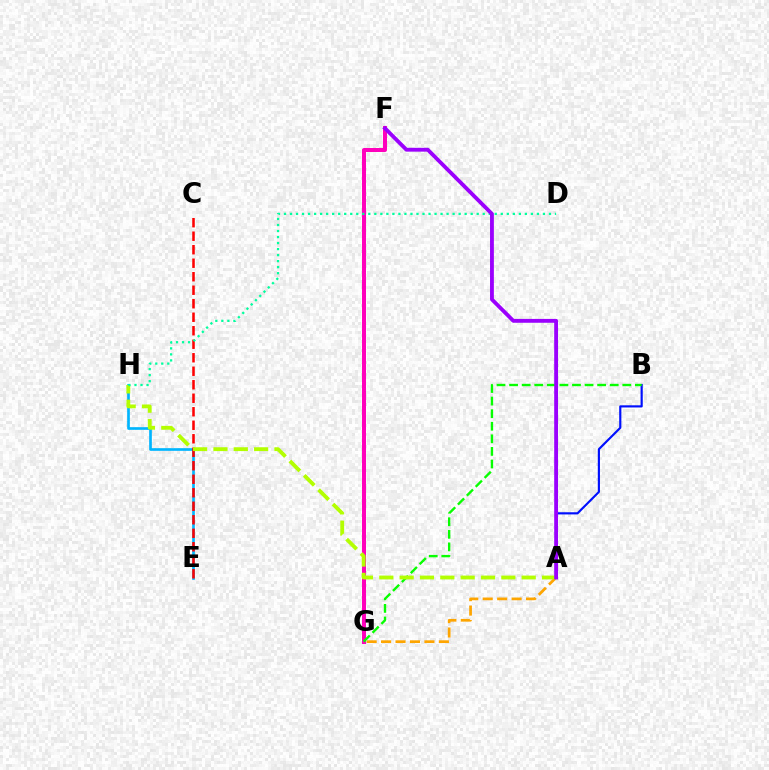{('A', 'B'): [{'color': '#0010ff', 'line_style': 'solid', 'thickness': 1.56}], ('A', 'G'): [{'color': '#ffa500', 'line_style': 'dashed', 'thickness': 1.96}], ('F', 'G'): [{'color': '#ff00bd', 'line_style': 'solid', 'thickness': 2.88}], ('E', 'H'): [{'color': '#00b5ff', 'line_style': 'solid', 'thickness': 1.92}], ('C', 'E'): [{'color': '#ff0000', 'line_style': 'dashed', 'thickness': 1.83}], ('B', 'G'): [{'color': '#08ff00', 'line_style': 'dashed', 'thickness': 1.71}], ('A', 'H'): [{'color': '#b3ff00', 'line_style': 'dashed', 'thickness': 2.76}], ('D', 'H'): [{'color': '#00ff9d', 'line_style': 'dotted', 'thickness': 1.64}], ('A', 'F'): [{'color': '#9b00ff', 'line_style': 'solid', 'thickness': 2.77}]}